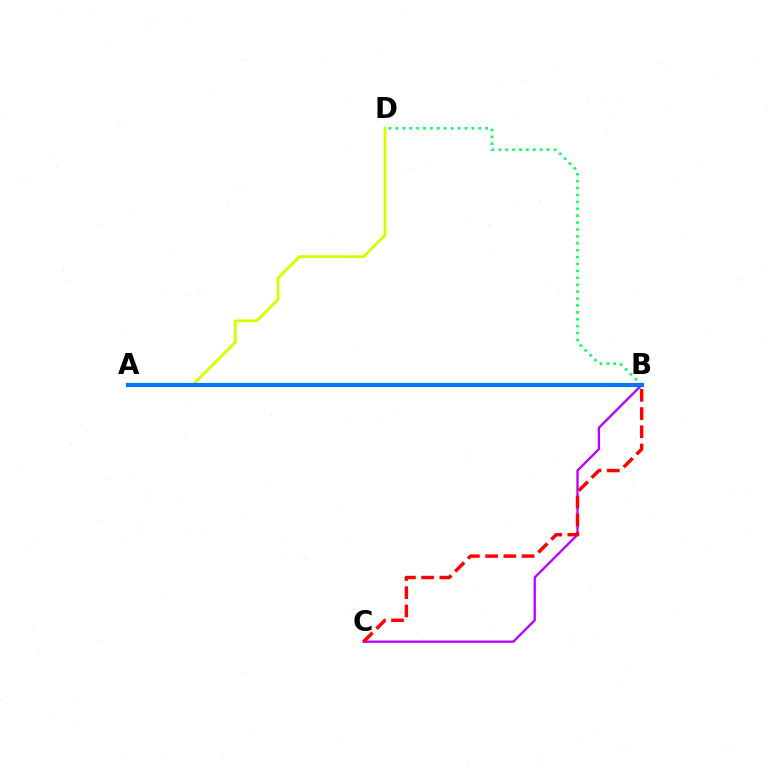{('B', 'C'): [{'color': '#b900ff', 'line_style': 'solid', 'thickness': 1.67}, {'color': '#ff0000', 'line_style': 'dashed', 'thickness': 2.47}], ('A', 'D'): [{'color': '#d1ff00', 'line_style': 'solid', 'thickness': 2.04}], ('B', 'D'): [{'color': '#00ff5c', 'line_style': 'dotted', 'thickness': 1.88}], ('A', 'B'): [{'color': '#0074ff', 'line_style': 'solid', 'thickness': 2.98}]}